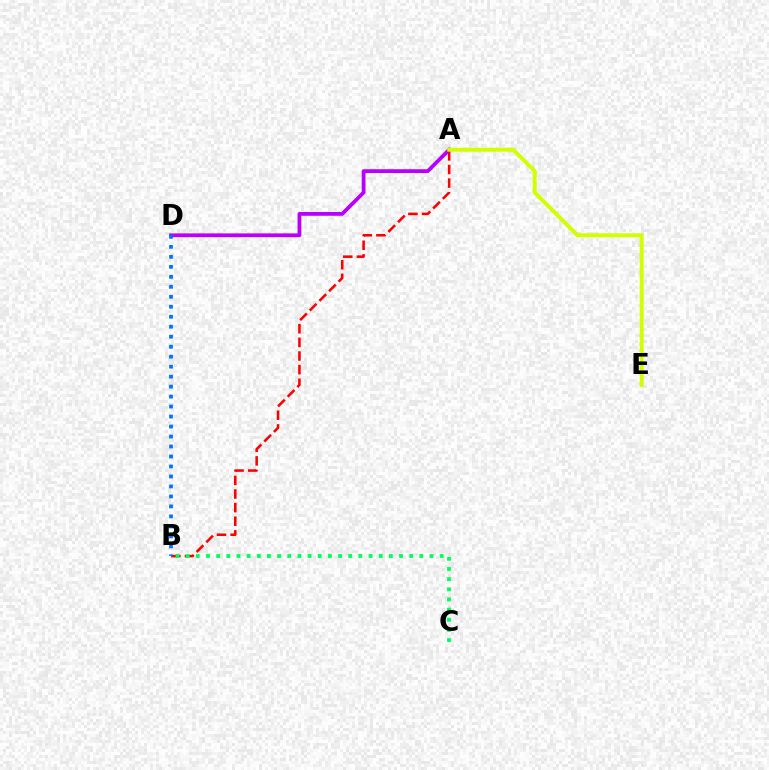{('A', 'B'): [{'color': '#ff0000', 'line_style': 'dashed', 'thickness': 1.85}], ('B', 'C'): [{'color': '#00ff5c', 'line_style': 'dotted', 'thickness': 2.76}], ('A', 'D'): [{'color': '#b900ff', 'line_style': 'solid', 'thickness': 2.73}], ('A', 'E'): [{'color': '#d1ff00', 'line_style': 'solid', 'thickness': 2.83}], ('B', 'D'): [{'color': '#0074ff', 'line_style': 'dotted', 'thickness': 2.71}]}